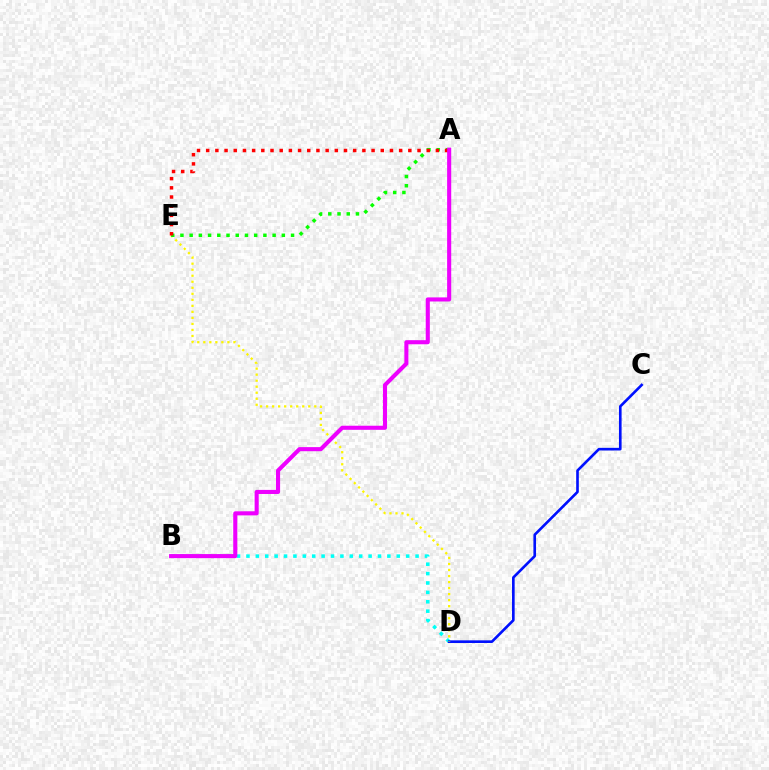{('B', 'D'): [{'color': '#00fff6', 'line_style': 'dotted', 'thickness': 2.55}], ('C', 'D'): [{'color': '#0010ff', 'line_style': 'solid', 'thickness': 1.9}], ('D', 'E'): [{'color': '#fcf500', 'line_style': 'dotted', 'thickness': 1.64}], ('A', 'E'): [{'color': '#08ff00', 'line_style': 'dotted', 'thickness': 2.51}, {'color': '#ff0000', 'line_style': 'dotted', 'thickness': 2.5}], ('A', 'B'): [{'color': '#ee00ff', 'line_style': 'solid', 'thickness': 2.94}]}